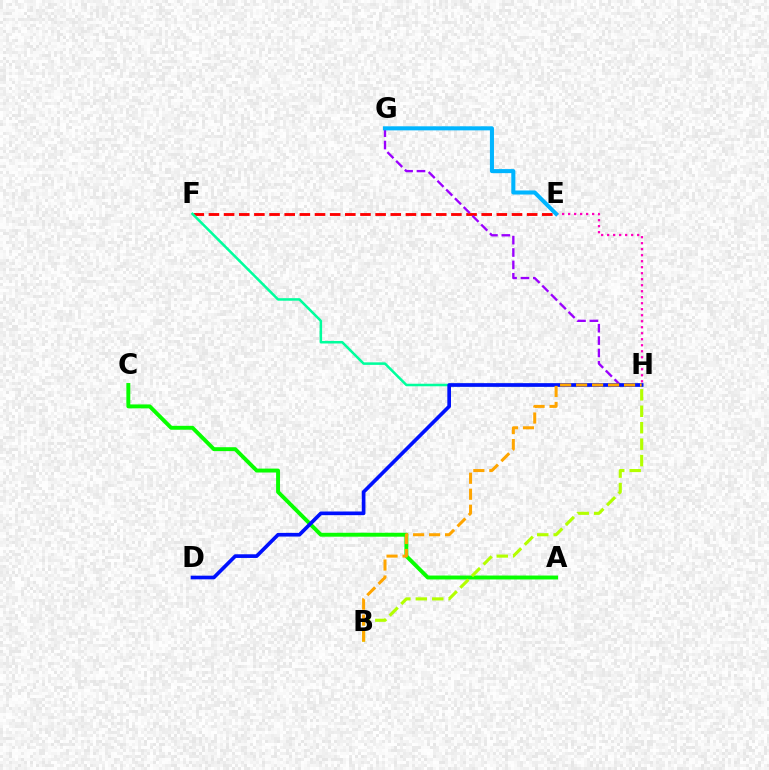{('E', 'F'): [{'color': '#ff0000', 'line_style': 'dashed', 'thickness': 2.06}], ('E', 'H'): [{'color': '#ff00bd', 'line_style': 'dotted', 'thickness': 1.63}], ('G', 'H'): [{'color': '#9b00ff', 'line_style': 'dashed', 'thickness': 1.68}], ('F', 'H'): [{'color': '#00ff9d', 'line_style': 'solid', 'thickness': 1.82}], ('A', 'C'): [{'color': '#08ff00', 'line_style': 'solid', 'thickness': 2.82}], ('D', 'H'): [{'color': '#0010ff', 'line_style': 'solid', 'thickness': 2.64}], ('B', 'H'): [{'color': '#b3ff00', 'line_style': 'dashed', 'thickness': 2.23}, {'color': '#ffa500', 'line_style': 'dashed', 'thickness': 2.17}], ('E', 'G'): [{'color': '#00b5ff', 'line_style': 'solid', 'thickness': 2.92}]}